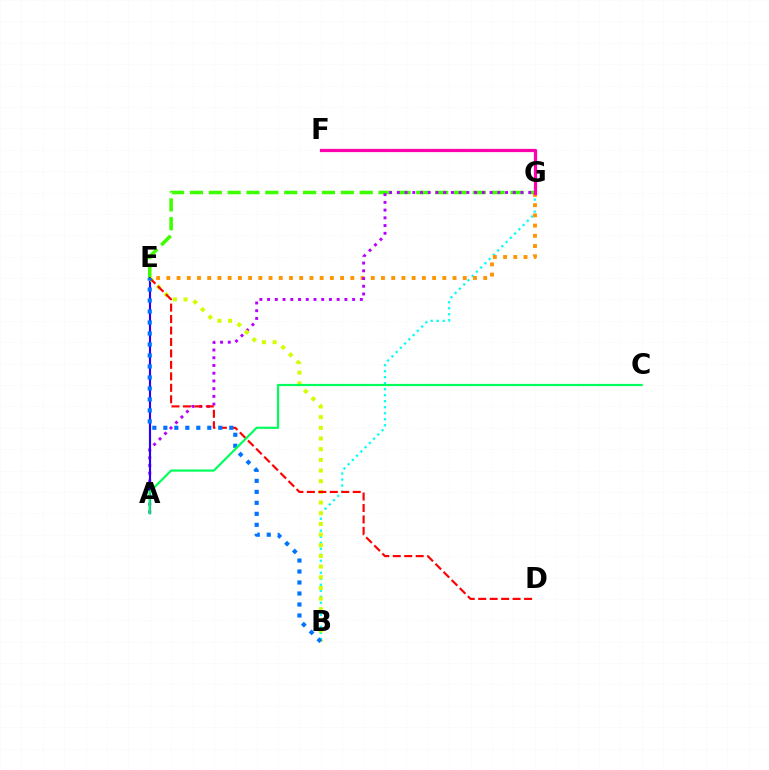{('E', 'G'): [{'color': '#3dff00', 'line_style': 'dashed', 'thickness': 2.56}, {'color': '#ff9400', 'line_style': 'dotted', 'thickness': 2.78}], ('B', 'G'): [{'color': '#00fff6', 'line_style': 'dotted', 'thickness': 1.63}], ('A', 'G'): [{'color': '#b900ff', 'line_style': 'dotted', 'thickness': 2.1}], ('F', 'G'): [{'color': '#ff00ac', 'line_style': 'solid', 'thickness': 2.33}], ('A', 'E'): [{'color': '#2500ff', 'line_style': 'solid', 'thickness': 1.55}], ('B', 'E'): [{'color': '#d1ff00', 'line_style': 'dotted', 'thickness': 2.9}, {'color': '#0074ff', 'line_style': 'dotted', 'thickness': 2.99}], ('D', 'E'): [{'color': '#ff0000', 'line_style': 'dashed', 'thickness': 1.56}], ('A', 'C'): [{'color': '#00ff5c', 'line_style': 'solid', 'thickness': 1.58}]}